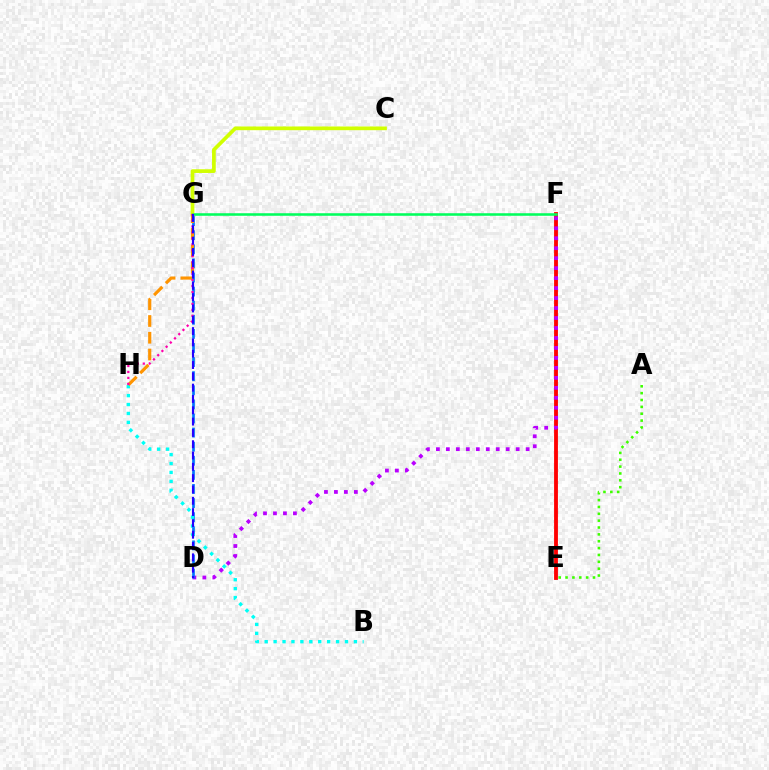{('E', 'F'): [{'color': '#ff0000', 'line_style': 'solid', 'thickness': 2.76}], ('D', 'F'): [{'color': '#b900ff', 'line_style': 'dotted', 'thickness': 2.71}], ('C', 'G'): [{'color': '#d1ff00', 'line_style': 'solid', 'thickness': 2.67}], ('D', 'G'): [{'color': '#0074ff', 'line_style': 'dashed', 'thickness': 1.92}, {'color': '#2500ff', 'line_style': 'dashed', 'thickness': 1.54}], ('F', 'G'): [{'color': '#00ff5c', 'line_style': 'solid', 'thickness': 1.84}], ('B', 'H'): [{'color': '#00fff6', 'line_style': 'dotted', 'thickness': 2.42}], ('G', 'H'): [{'color': '#ff9400', 'line_style': 'dashed', 'thickness': 2.28}, {'color': '#ff00ac', 'line_style': 'dotted', 'thickness': 1.62}], ('A', 'E'): [{'color': '#3dff00', 'line_style': 'dotted', 'thickness': 1.86}]}